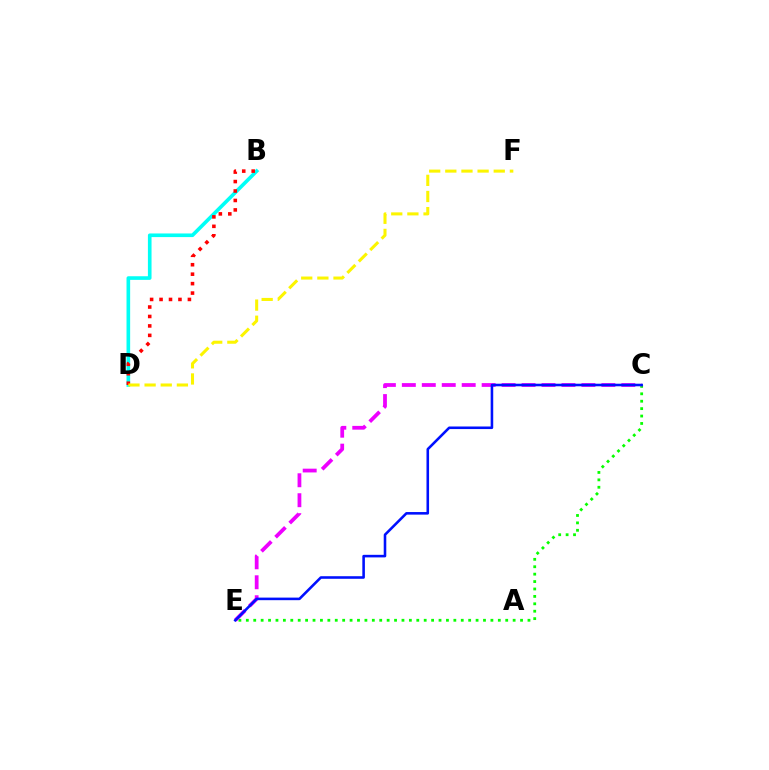{('B', 'D'): [{'color': '#00fff6', 'line_style': 'solid', 'thickness': 2.62}, {'color': '#ff0000', 'line_style': 'dotted', 'thickness': 2.57}], ('C', 'E'): [{'color': '#08ff00', 'line_style': 'dotted', 'thickness': 2.01}, {'color': '#ee00ff', 'line_style': 'dashed', 'thickness': 2.71}, {'color': '#0010ff', 'line_style': 'solid', 'thickness': 1.85}], ('D', 'F'): [{'color': '#fcf500', 'line_style': 'dashed', 'thickness': 2.19}]}